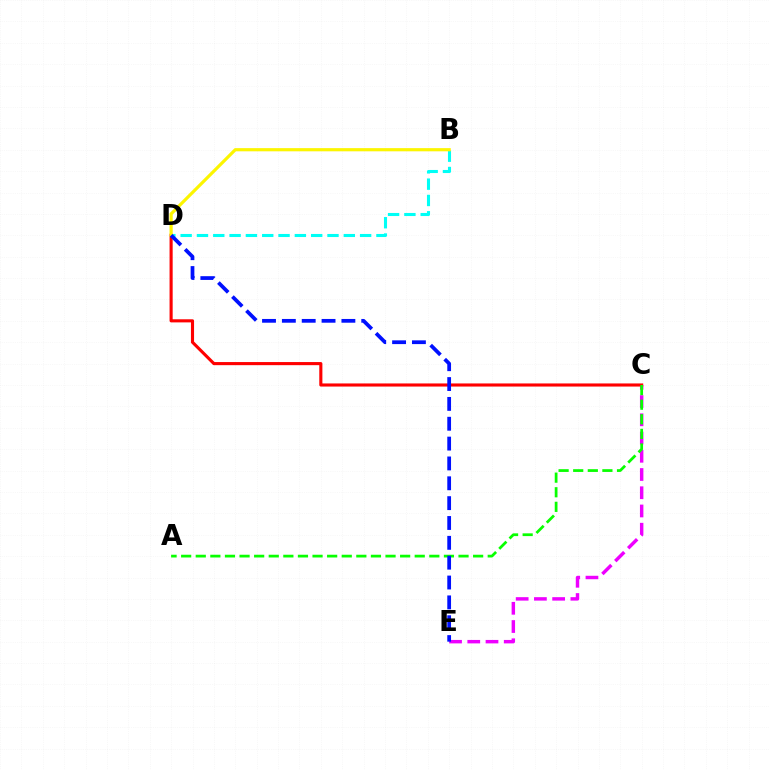{('C', 'E'): [{'color': '#ee00ff', 'line_style': 'dashed', 'thickness': 2.48}], ('C', 'D'): [{'color': '#ff0000', 'line_style': 'solid', 'thickness': 2.24}], ('B', 'D'): [{'color': '#00fff6', 'line_style': 'dashed', 'thickness': 2.22}, {'color': '#fcf500', 'line_style': 'solid', 'thickness': 2.29}], ('A', 'C'): [{'color': '#08ff00', 'line_style': 'dashed', 'thickness': 1.98}], ('D', 'E'): [{'color': '#0010ff', 'line_style': 'dashed', 'thickness': 2.7}]}